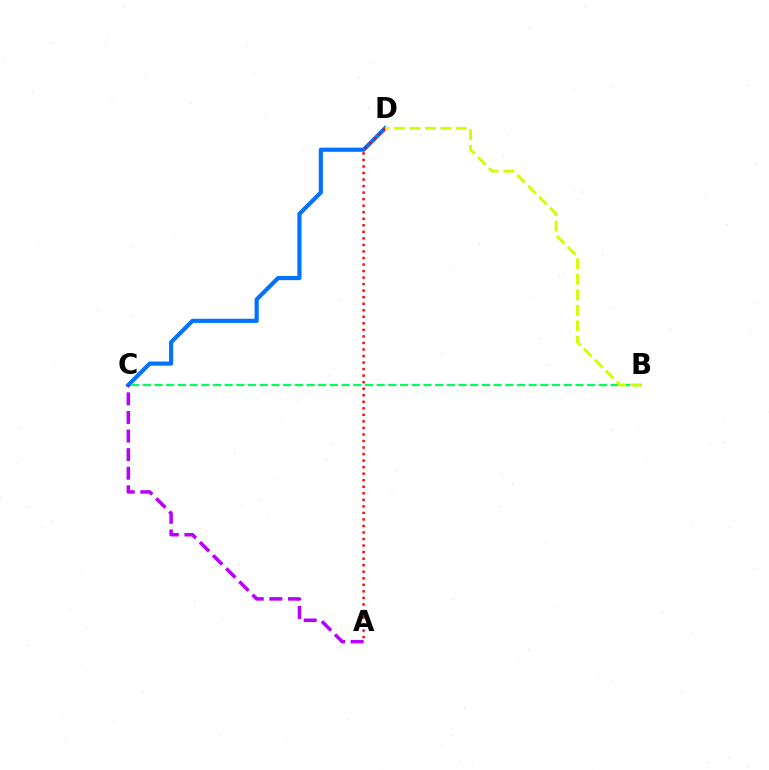{('C', 'D'): [{'color': '#0074ff', 'line_style': 'solid', 'thickness': 3.0}], ('B', 'C'): [{'color': '#00ff5c', 'line_style': 'dashed', 'thickness': 1.59}], ('A', 'D'): [{'color': '#ff0000', 'line_style': 'dotted', 'thickness': 1.78}], ('A', 'C'): [{'color': '#b900ff', 'line_style': 'dashed', 'thickness': 2.53}], ('B', 'D'): [{'color': '#d1ff00', 'line_style': 'dashed', 'thickness': 2.1}]}